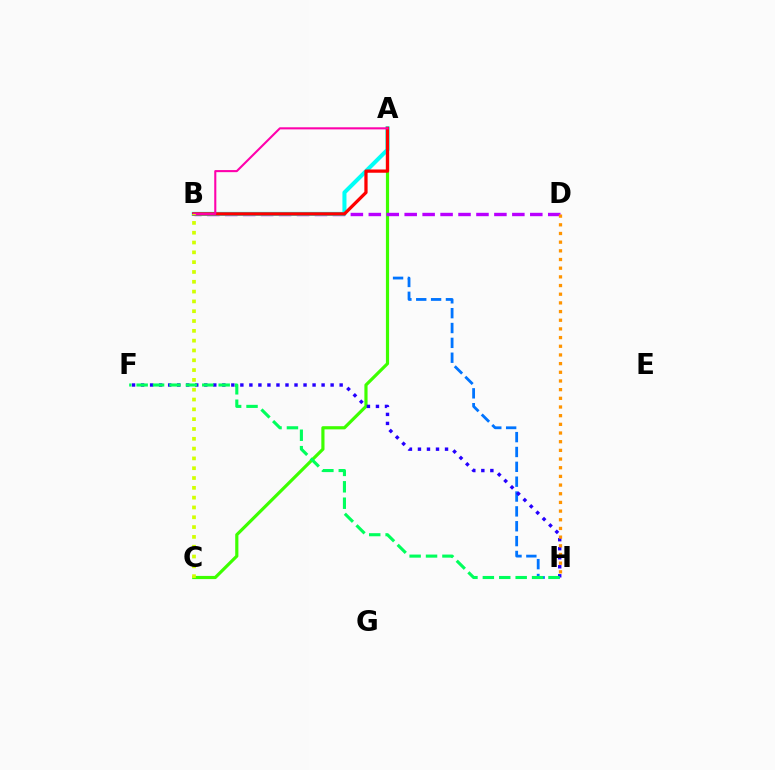{('A', 'H'): [{'color': '#0074ff', 'line_style': 'dashed', 'thickness': 2.02}], ('A', 'C'): [{'color': '#3dff00', 'line_style': 'solid', 'thickness': 2.28}], ('F', 'H'): [{'color': '#2500ff', 'line_style': 'dotted', 'thickness': 2.45}, {'color': '#00ff5c', 'line_style': 'dashed', 'thickness': 2.23}], ('B', 'D'): [{'color': '#b900ff', 'line_style': 'dashed', 'thickness': 2.44}], ('D', 'H'): [{'color': '#ff9400', 'line_style': 'dotted', 'thickness': 2.36}], ('A', 'B'): [{'color': '#00fff6', 'line_style': 'solid', 'thickness': 2.91}, {'color': '#ff0000', 'line_style': 'solid', 'thickness': 2.34}, {'color': '#ff00ac', 'line_style': 'solid', 'thickness': 1.5}], ('B', 'C'): [{'color': '#d1ff00', 'line_style': 'dotted', 'thickness': 2.67}]}